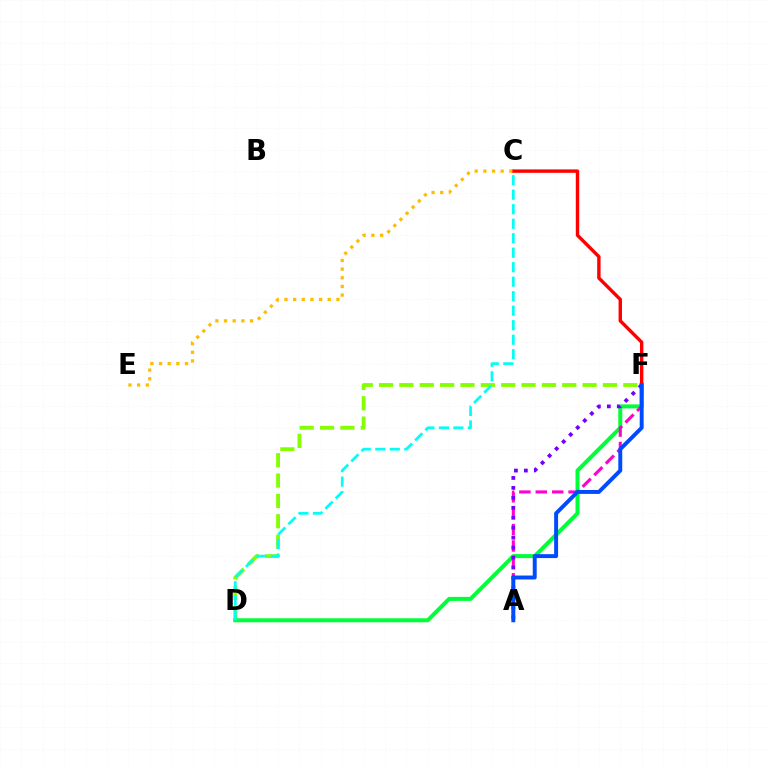{('C', 'F'): [{'color': '#ff0000', 'line_style': 'solid', 'thickness': 2.45}], ('D', 'F'): [{'color': '#84ff00', 'line_style': 'dashed', 'thickness': 2.77}, {'color': '#00ff39', 'line_style': 'solid', 'thickness': 2.89}], ('A', 'F'): [{'color': '#ff00cf', 'line_style': 'dashed', 'thickness': 2.23}, {'color': '#7200ff', 'line_style': 'dotted', 'thickness': 2.71}, {'color': '#004bff', 'line_style': 'solid', 'thickness': 2.83}], ('C', 'D'): [{'color': '#00fff6', 'line_style': 'dashed', 'thickness': 1.97}], ('C', 'E'): [{'color': '#ffbd00', 'line_style': 'dotted', 'thickness': 2.35}]}